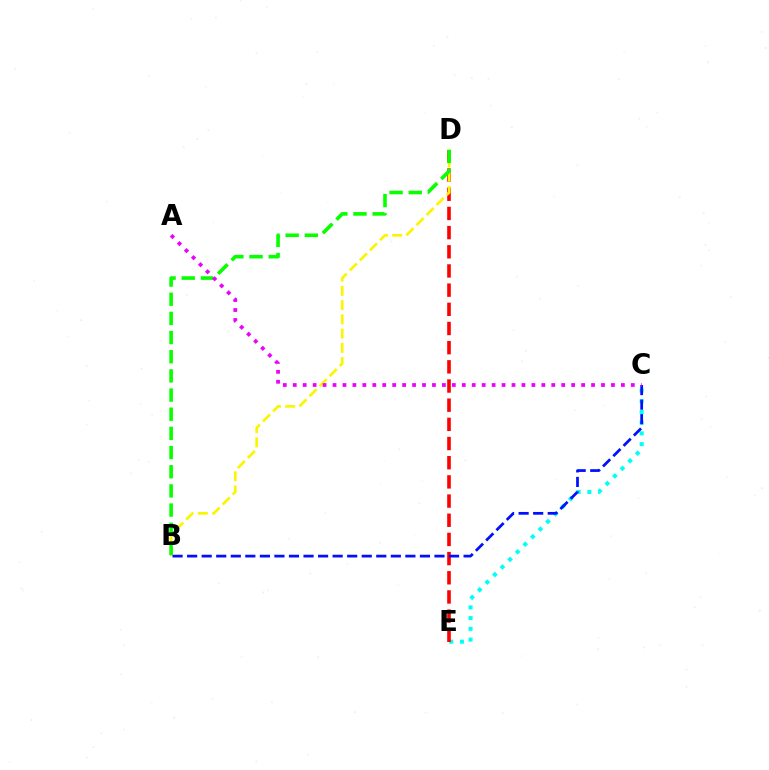{('C', 'E'): [{'color': '#00fff6', 'line_style': 'dotted', 'thickness': 2.91}], ('D', 'E'): [{'color': '#ff0000', 'line_style': 'dashed', 'thickness': 2.61}], ('B', 'D'): [{'color': '#fcf500', 'line_style': 'dashed', 'thickness': 1.94}, {'color': '#08ff00', 'line_style': 'dashed', 'thickness': 2.6}], ('B', 'C'): [{'color': '#0010ff', 'line_style': 'dashed', 'thickness': 1.98}], ('A', 'C'): [{'color': '#ee00ff', 'line_style': 'dotted', 'thickness': 2.7}]}